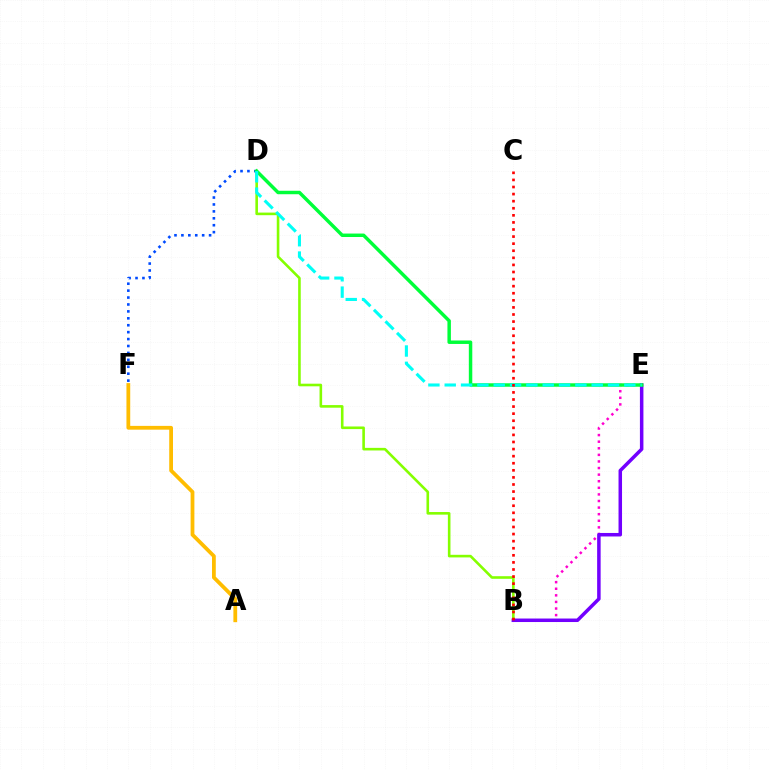{('B', 'D'): [{'color': '#84ff00', 'line_style': 'solid', 'thickness': 1.88}], ('B', 'E'): [{'color': '#ff00cf', 'line_style': 'dotted', 'thickness': 1.79}, {'color': '#7200ff', 'line_style': 'solid', 'thickness': 2.52}], ('A', 'F'): [{'color': '#ffbd00', 'line_style': 'solid', 'thickness': 2.72}], ('D', 'F'): [{'color': '#004bff', 'line_style': 'dotted', 'thickness': 1.88}], ('D', 'E'): [{'color': '#00ff39', 'line_style': 'solid', 'thickness': 2.49}, {'color': '#00fff6', 'line_style': 'dashed', 'thickness': 2.22}], ('B', 'C'): [{'color': '#ff0000', 'line_style': 'dotted', 'thickness': 1.92}]}